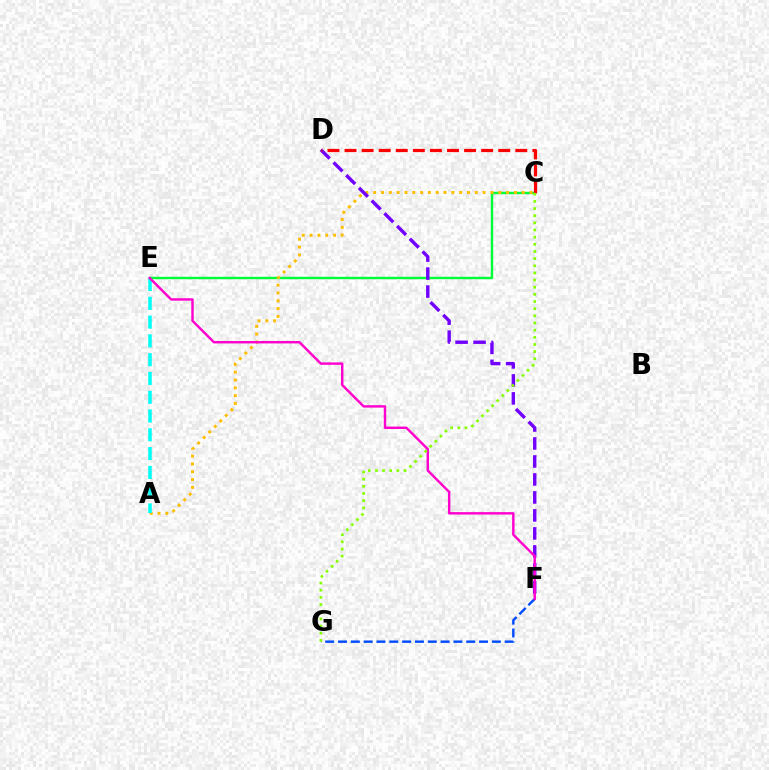{('C', 'E'): [{'color': '#00ff39', 'line_style': 'solid', 'thickness': 1.75}], ('A', 'C'): [{'color': '#ffbd00', 'line_style': 'dotted', 'thickness': 2.12}], ('D', 'F'): [{'color': '#7200ff', 'line_style': 'dashed', 'thickness': 2.44}], ('F', 'G'): [{'color': '#004bff', 'line_style': 'dashed', 'thickness': 1.74}], ('C', 'D'): [{'color': '#ff0000', 'line_style': 'dashed', 'thickness': 2.32}], ('A', 'E'): [{'color': '#00fff6', 'line_style': 'dashed', 'thickness': 2.55}], ('E', 'F'): [{'color': '#ff00cf', 'line_style': 'solid', 'thickness': 1.74}], ('C', 'G'): [{'color': '#84ff00', 'line_style': 'dotted', 'thickness': 1.94}]}